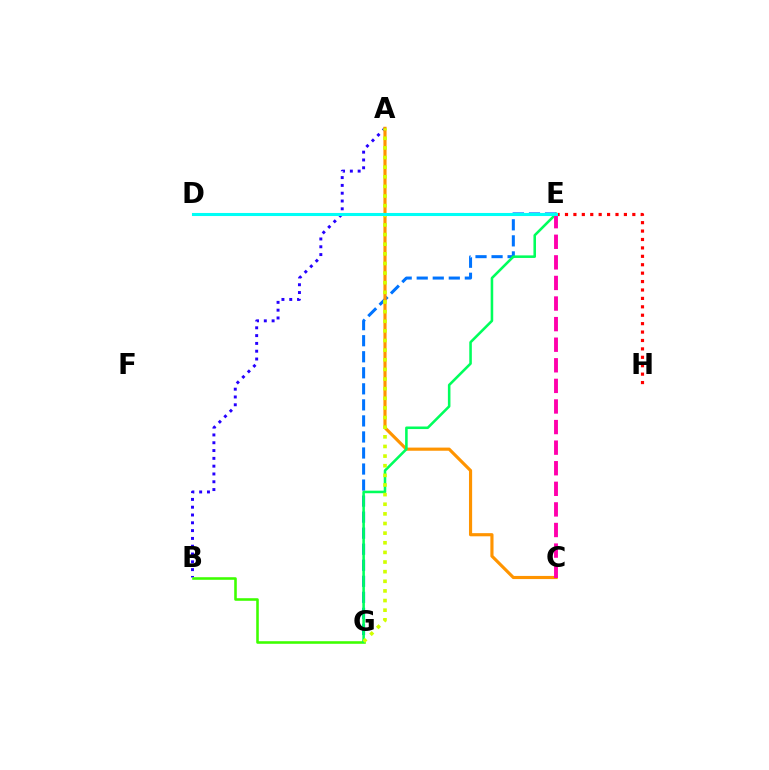{('E', 'G'): [{'color': '#0074ff', 'line_style': 'dashed', 'thickness': 2.18}, {'color': '#00ff5c', 'line_style': 'solid', 'thickness': 1.85}], ('A', 'B'): [{'color': '#2500ff', 'line_style': 'dotted', 'thickness': 2.12}], ('B', 'G'): [{'color': '#3dff00', 'line_style': 'solid', 'thickness': 1.86}], ('A', 'C'): [{'color': '#ff9400', 'line_style': 'solid', 'thickness': 2.27}], ('A', 'G'): [{'color': '#d1ff00', 'line_style': 'dotted', 'thickness': 2.62}], ('D', 'E'): [{'color': '#b900ff', 'line_style': 'dotted', 'thickness': 2.01}, {'color': '#00fff6', 'line_style': 'solid', 'thickness': 2.21}], ('E', 'H'): [{'color': '#ff0000', 'line_style': 'dotted', 'thickness': 2.29}], ('C', 'E'): [{'color': '#ff00ac', 'line_style': 'dashed', 'thickness': 2.8}]}